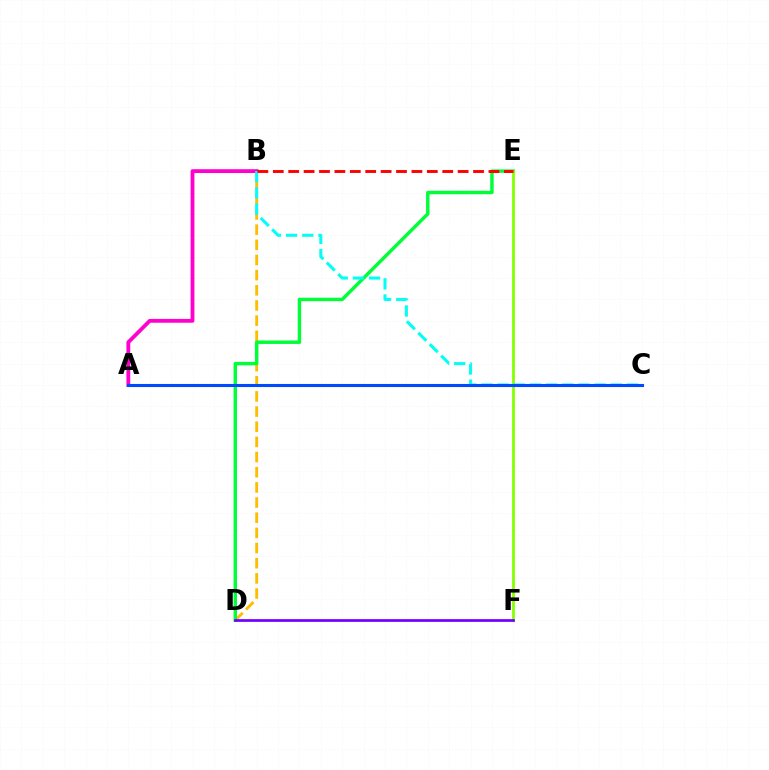{('B', 'D'): [{'color': '#ffbd00', 'line_style': 'dashed', 'thickness': 2.06}], ('D', 'E'): [{'color': '#00ff39', 'line_style': 'solid', 'thickness': 2.48}], ('E', 'F'): [{'color': '#84ff00', 'line_style': 'solid', 'thickness': 1.99}], ('A', 'B'): [{'color': '#ff00cf', 'line_style': 'solid', 'thickness': 2.74}], ('B', 'C'): [{'color': '#00fff6', 'line_style': 'dashed', 'thickness': 2.2}], ('A', 'C'): [{'color': '#004bff', 'line_style': 'solid', 'thickness': 2.22}], ('B', 'E'): [{'color': '#ff0000', 'line_style': 'dashed', 'thickness': 2.09}], ('D', 'F'): [{'color': '#7200ff', 'line_style': 'solid', 'thickness': 1.96}]}